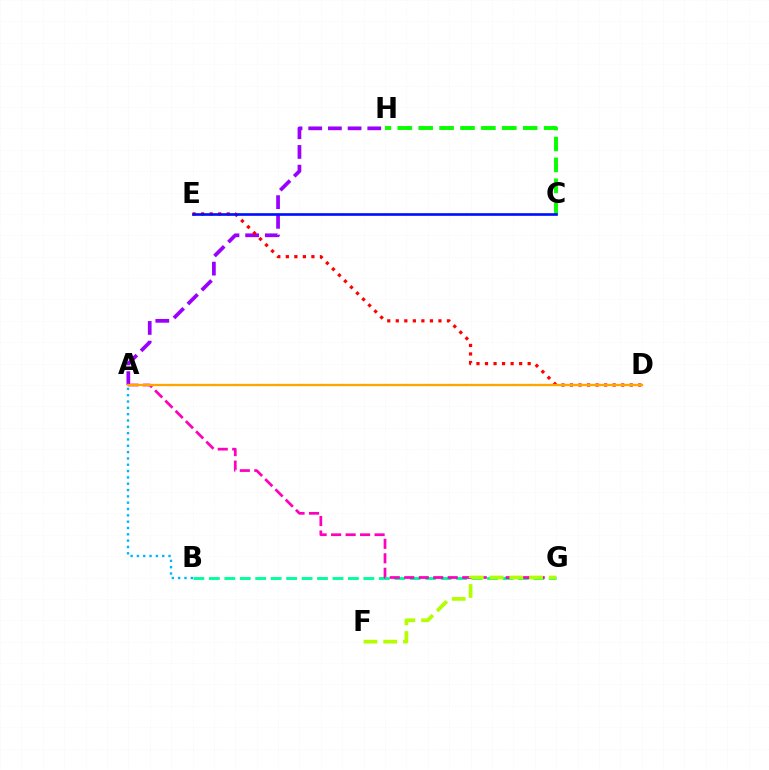{('C', 'H'): [{'color': '#08ff00', 'line_style': 'dashed', 'thickness': 2.84}], ('B', 'G'): [{'color': '#00ff9d', 'line_style': 'dashed', 'thickness': 2.1}], ('A', 'G'): [{'color': '#ff00bd', 'line_style': 'dashed', 'thickness': 1.97}], ('A', 'H'): [{'color': '#9b00ff', 'line_style': 'dashed', 'thickness': 2.67}], ('D', 'E'): [{'color': '#ff0000', 'line_style': 'dotted', 'thickness': 2.32}], ('A', 'B'): [{'color': '#00b5ff', 'line_style': 'dotted', 'thickness': 1.72}], ('C', 'E'): [{'color': '#0010ff', 'line_style': 'solid', 'thickness': 1.91}], ('A', 'D'): [{'color': '#ffa500', 'line_style': 'solid', 'thickness': 1.66}], ('F', 'G'): [{'color': '#b3ff00', 'line_style': 'dashed', 'thickness': 2.68}]}